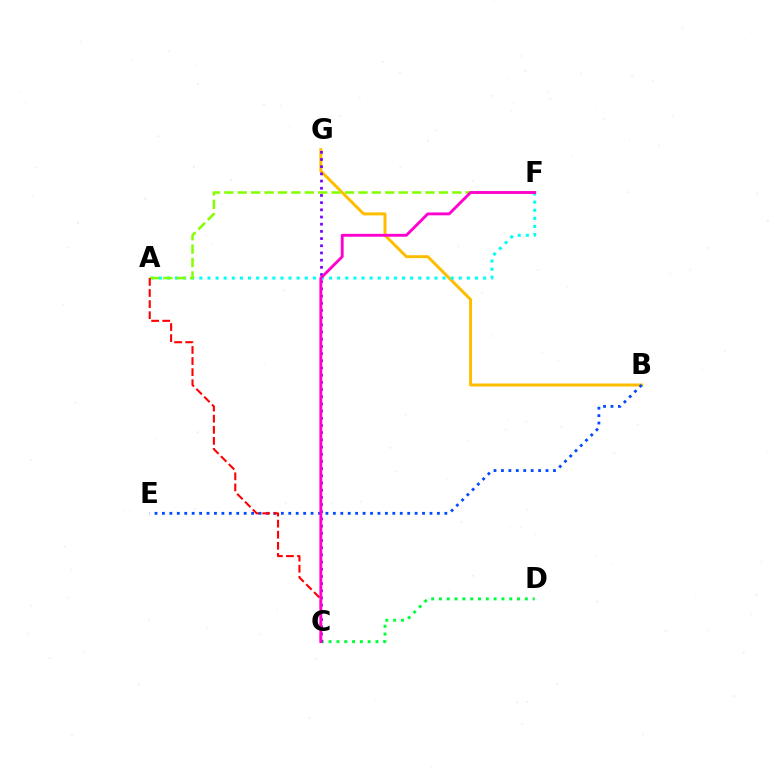{('B', 'G'): [{'color': '#ffbd00', 'line_style': 'solid', 'thickness': 2.14}], ('B', 'E'): [{'color': '#004bff', 'line_style': 'dotted', 'thickness': 2.02}], ('A', 'F'): [{'color': '#00fff6', 'line_style': 'dotted', 'thickness': 2.2}, {'color': '#84ff00', 'line_style': 'dashed', 'thickness': 1.82}], ('C', 'D'): [{'color': '#00ff39', 'line_style': 'dotted', 'thickness': 2.12}], ('A', 'C'): [{'color': '#ff0000', 'line_style': 'dashed', 'thickness': 1.51}], ('C', 'G'): [{'color': '#7200ff', 'line_style': 'dotted', 'thickness': 1.95}], ('C', 'F'): [{'color': '#ff00cf', 'line_style': 'solid', 'thickness': 2.06}]}